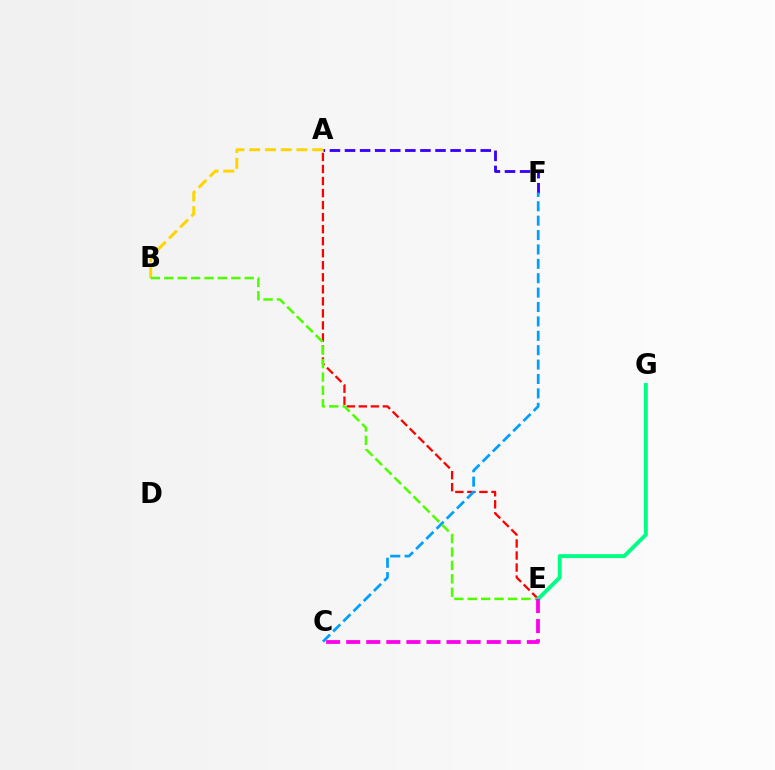{('A', 'F'): [{'color': '#3700ff', 'line_style': 'dashed', 'thickness': 2.05}], ('A', 'E'): [{'color': '#ff0000', 'line_style': 'dashed', 'thickness': 1.63}], ('C', 'F'): [{'color': '#009eff', 'line_style': 'dashed', 'thickness': 1.96}], ('A', 'B'): [{'color': '#ffd500', 'line_style': 'dashed', 'thickness': 2.14}], ('B', 'E'): [{'color': '#4fff00', 'line_style': 'dashed', 'thickness': 1.82}], ('E', 'G'): [{'color': '#00ff86', 'line_style': 'solid', 'thickness': 2.83}], ('C', 'E'): [{'color': '#ff00ed', 'line_style': 'dashed', 'thickness': 2.73}]}